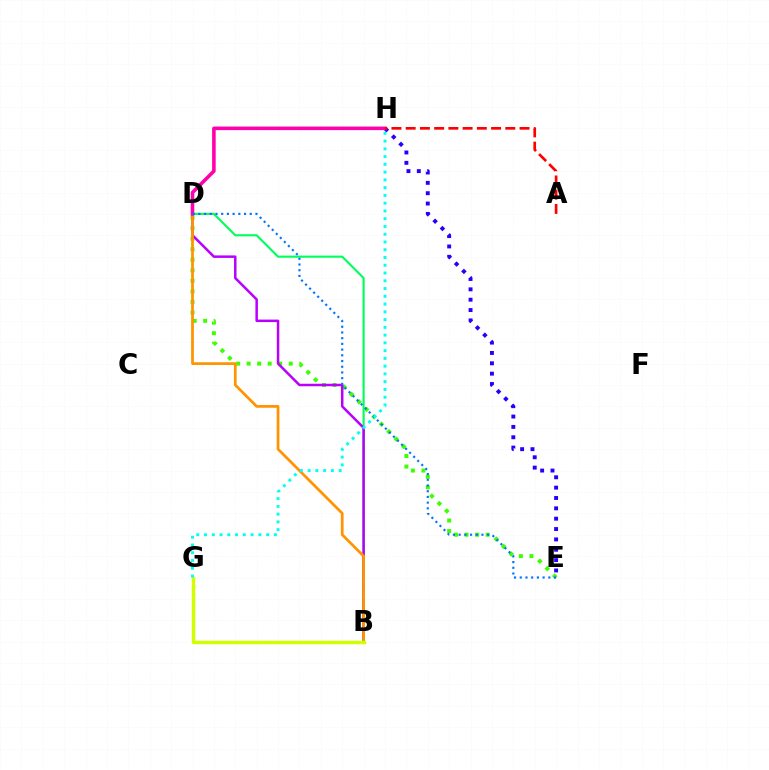{('B', 'D'): [{'color': '#00ff5c', 'line_style': 'solid', 'thickness': 1.53}, {'color': '#b900ff', 'line_style': 'solid', 'thickness': 1.8}, {'color': '#ff9400', 'line_style': 'solid', 'thickness': 1.98}], ('E', 'H'): [{'color': '#2500ff', 'line_style': 'dotted', 'thickness': 2.81}], ('D', 'E'): [{'color': '#3dff00', 'line_style': 'dotted', 'thickness': 2.86}, {'color': '#0074ff', 'line_style': 'dotted', 'thickness': 1.55}], ('D', 'H'): [{'color': '#ff00ac', 'line_style': 'solid', 'thickness': 2.57}], ('B', 'G'): [{'color': '#d1ff00', 'line_style': 'solid', 'thickness': 2.5}], ('A', 'H'): [{'color': '#ff0000', 'line_style': 'dashed', 'thickness': 1.93}], ('G', 'H'): [{'color': '#00fff6', 'line_style': 'dotted', 'thickness': 2.11}]}